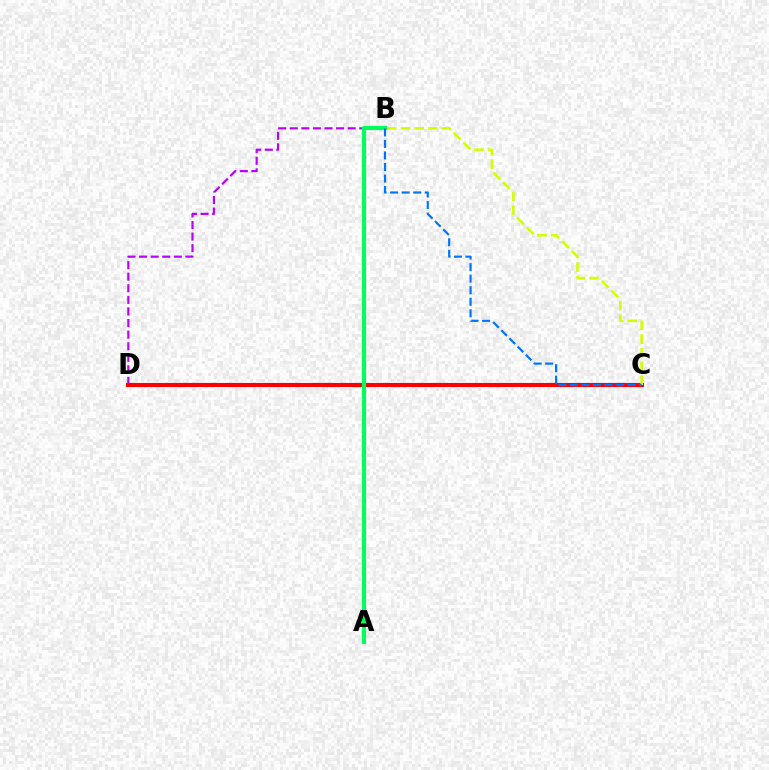{('B', 'D'): [{'color': '#b900ff', 'line_style': 'dashed', 'thickness': 1.57}], ('C', 'D'): [{'color': '#ff0000', 'line_style': 'solid', 'thickness': 2.96}], ('A', 'B'): [{'color': '#00ff5c', 'line_style': 'solid', 'thickness': 2.98}], ('B', 'C'): [{'color': '#d1ff00', 'line_style': 'dashed', 'thickness': 1.86}, {'color': '#0074ff', 'line_style': 'dashed', 'thickness': 1.57}]}